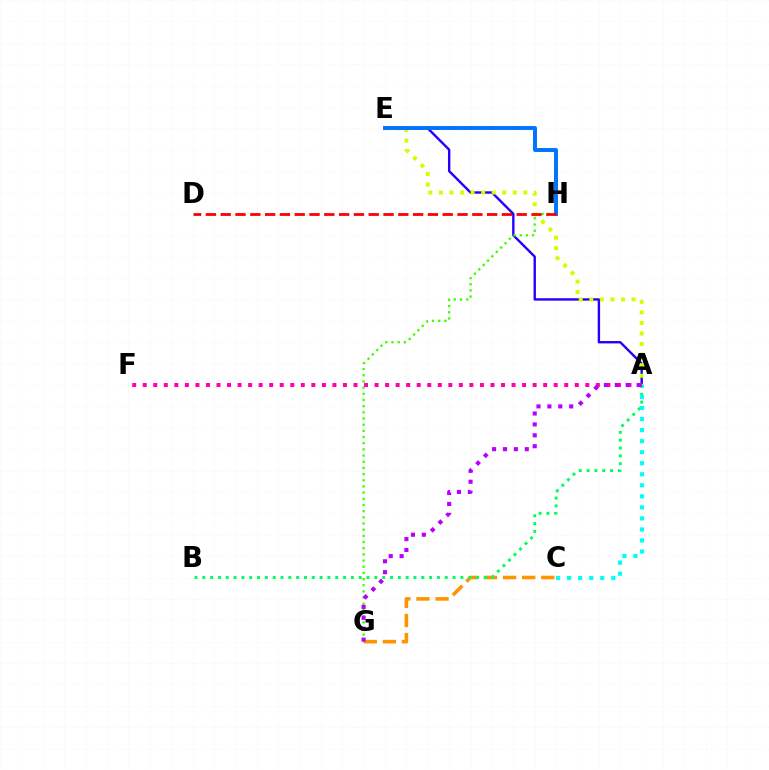{('A', 'E'): [{'color': '#2500ff', 'line_style': 'solid', 'thickness': 1.72}, {'color': '#d1ff00', 'line_style': 'dotted', 'thickness': 2.87}], ('G', 'H'): [{'color': '#3dff00', 'line_style': 'dotted', 'thickness': 1.68}], ('C', 'G'): [{'color': '#ff9400', 'line_style': 'dashed', 'thickness': 2.59}], ('A', 'B'): [{'color': '#00ff5c', 'line_style': 'dotted', 'thickness': 2.13}], ('A', 'C'): [{'color': '#00fff6', 'line_style': 'dotted', 'thickness': 3.0}], ('E', 'H'): [{'color': '#0074ff', 'line_style': 'solid', 'thickness': 2.84}], ('D', 'H'): [{'color': '#ff0000', 'line_style': 'dashed', 'thickness': 2.01}], ('A', 'F'): [{'color': '#ff00ac', 'line_style': 'dotted', 'thickness': 2.86}], ('A', 'G'): [{'color': '#b900ff', 'line_style': 'dotted', 'thickness': 2.96}]}